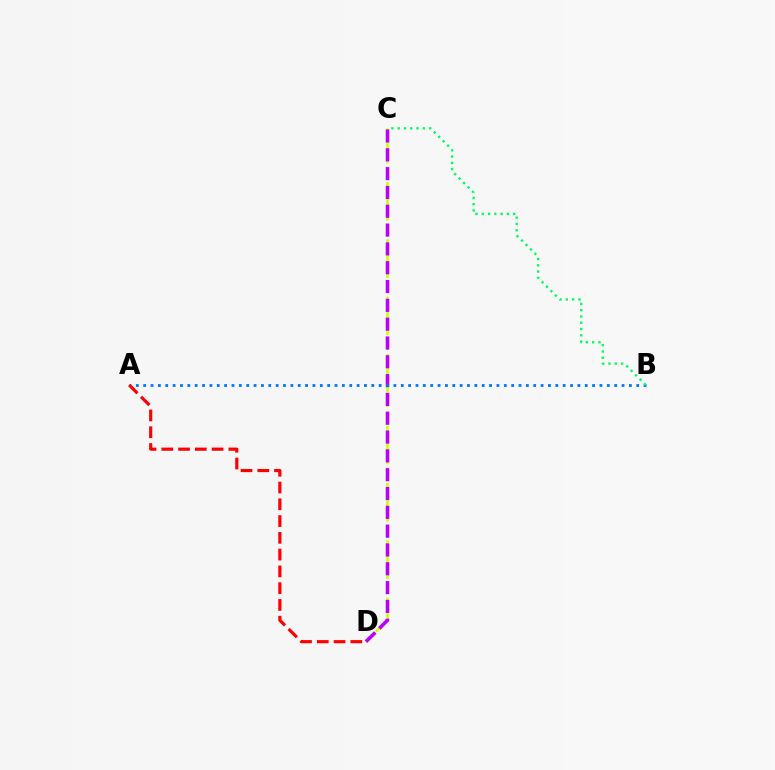{('C', 'D'): [{'color': '#d1ff00', 'line_style': 'dashed', 'thickness': 1.95}, {'color': '#b900ff', 'line_style': 'dashed', 'thickness': 2.56}], ('A', 'B'): [{'color': '#0074ff', 'line_style': 'dotted', 'thickness': 2.0}], ('B', 'C'): [{'color': '#00ff5c', 'line_style': 'dotted', 'thickness': 1.71}], ('A', 'D'): [{'color': '#ff0000', 'line_style': 'dashed', 'thickness': 2.28}]}